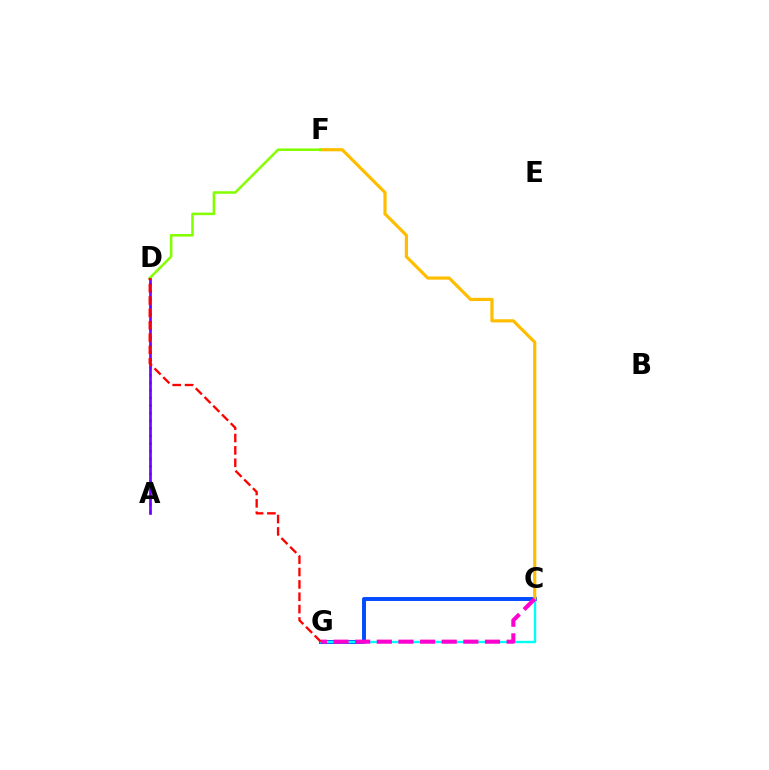{('A', 'D'): [{'color': '#00ff39', 'line_style': 'dotted', 'thickness': 2.07}, {'color': '#7200ff', 'line_style': 'solid', 'thickness': 1.93}], ('C', 'G'): [{'color': '#004bff', 'line_style': 'solid', 'thickness': 2.82}, {'color': '#00fff6', 'line_style': 'solid', 'thickness': 1.72}, {'color': '#ff00cf', 'line_style': 'dashed', 'thickness': 2.94}], ('C', 'F'): [{'color': '#ffbd00', 'line_style': 'solid', 'thickness': 2.29}], ('D', 'F'): [{'color': '#84ff00', 'line_style': 'solid', 'thickness': 1.83}], ('D', 'G'): [{'color': '#ff0000', 'line_style': 'dashed', 'thickness': 1.68}]}